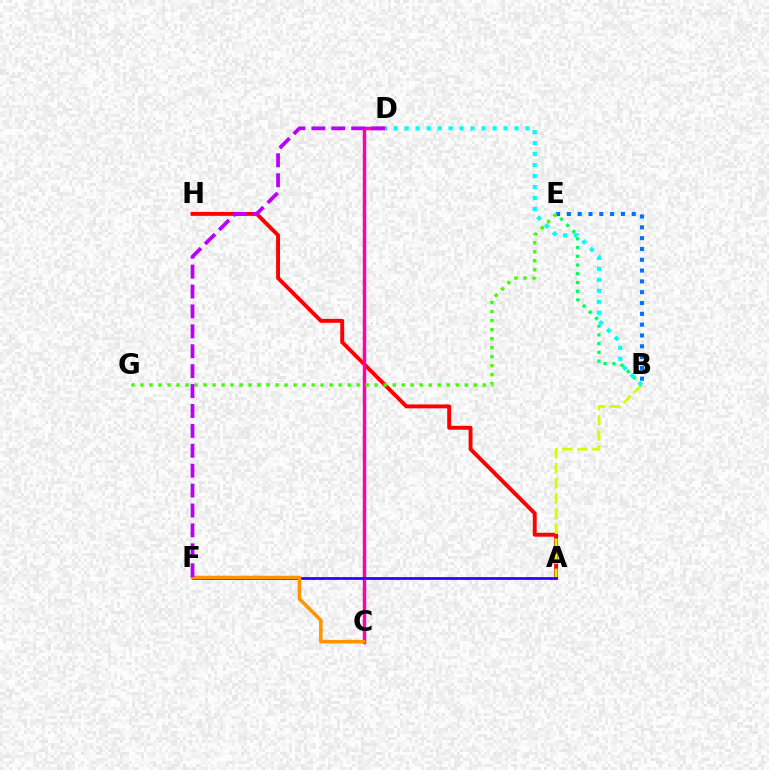{('A', 'H'): [{'color': '#ff0000', 'line_style': 'solid', 'thickness': 2.81}], ('B', 'E'): [{'color': '#0074ff', 'line_style': 'dotted', 'thickness': 2.94}, {'color': '#00ff5c', 'line_style': 'dotted', 'thickness': 2.38}], ('C', 'D'): [{'color': '#ff00ac', 'line_style': 'solid', 'thickness': 2.47}], ('A', 'B'): [{'color': '#d1ff00', 'line_style': 'dashed', 'thickness': 2.05}], ('A', 'F'): [{'color': '#2500ff', 'line_style': 'solid', 'thickness': 1.96}], ('B', 'D'): [{'color': '#00fff6', 'line_style': 'dotted', 'thickness': 2.99}], ('C', 'F'): [{'color': '#ff9400', 'line_style': 'solid', 'thickness': 2.57}], ('E', 'G'): [{'color': '#3dff00', 'line_style': 'dotted', 'thickness': 2.45}], ('D', 'F'): [{'color': '#b900ff', 'line_style': 'dashed', 'thickness': 2.7}]}